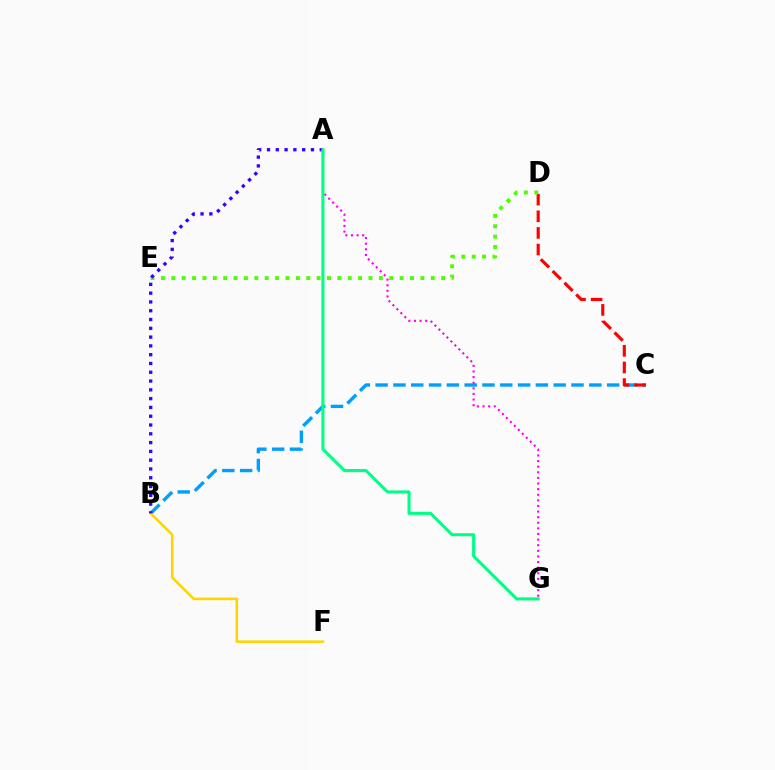{('B', 'C'): [{'color': '#009eff', 'line_style': 'dashed', 'thickness': 2.42}], ('C', 'D'): [{'color': '#ff0000', 'line_style': 'dashed', 'thickness': 2.26}], ('B', 'F'): [{'color': '#ffd500', 'line_style': 'solid', 'thickness': 1.85}], ('D', 'E'): [{'color': '#4fff00', 'line_style': 'dotted', 'thickness': 2.82}], ('A', 'B'): [{'color': '#3700ff', 'line_style': 'dotted', 'thickness': 2.39}], ('A', 'G'): [{'color': '#ff00ed', 'line_style': 'dotted', 'thickness': 1.52}, {'color': '#00ff86', 'line_style': 'solid', 'thickness': 2.22}]}